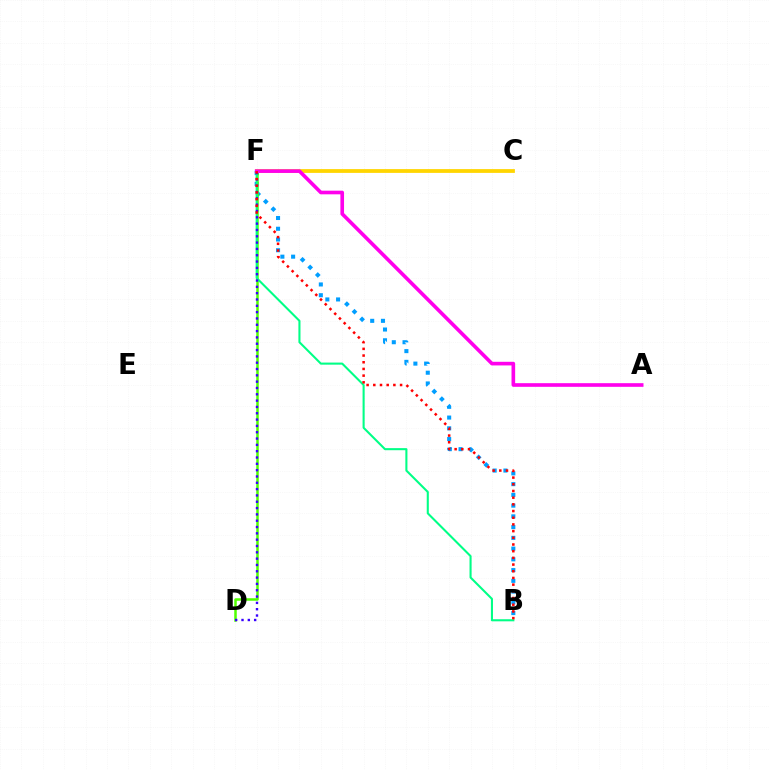{('B', 'F'): [{'color': '#009eff', 'line_style': 'dotted', 'thickness': 2.92}, {'color': '#00ff86', 'line_style': 'solid', 'thickness': 1.5}, {'color': '#ff0000', 'line_style': 'dotted', 'thickness': 1.82}], ('D', 'F'): [{'color': '#4fff00', 'line_style': 'solid', 'thickness': 1.81}, {'color': '#3700ff', 'line_style': 'dotted', 'thickness': 1.72}], ('C', 'F'): [{'color': '#ffd500', 'line_style': 'solid', 'thickness': 2.72}], ('A', 'F'): [{'color': '#ff00ed', 'line_style': 'solid', 'thickness': 2.62}]}